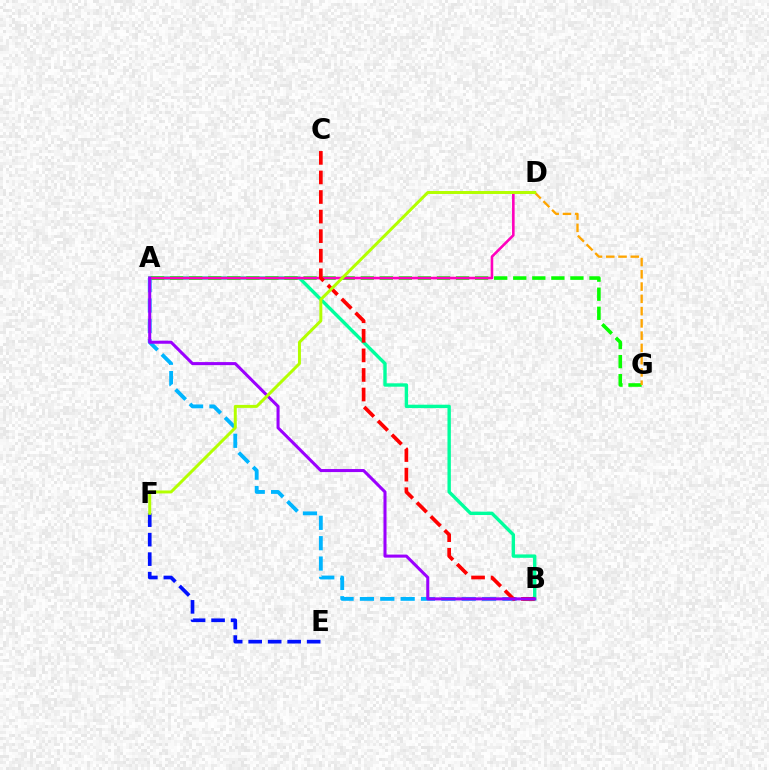{('A', 'B'): [{'color': '#00ff9d', 'line_style': 'solid', 'thickness': 2.44}, {'color': '#00b5ff', 'line_style': 'dashed', 'thickness': 2.77}, {'color': '#9b00ff', 'line_style': 'solid', 'thickness': 2.19}], ('A', 'G'): [{'color': '#08ff00', 'line_style': 'dashed', 'thickness': 2.59}], ('A', 'D'): [{'color': '#ff00bd', 'line_style': 'solid', 'thickness': 1.87}], ('D', 'G'): [{'color': '#ffa500', 'line_style': 'dashed', 'thickness': 1.67}], ('B', 'C'): [{'color': '#ff0000', 'line_style': 'dashed', 'thickness': 2.66}], ('E', 'F'): [{'color': '#0010ff', 'line_style': 'dashed', 'thickness': 2.65}], ('D', 'F'): [{'color': '#b3ff00', 'line_style': 'solid', 'thickness': 2.14}]}